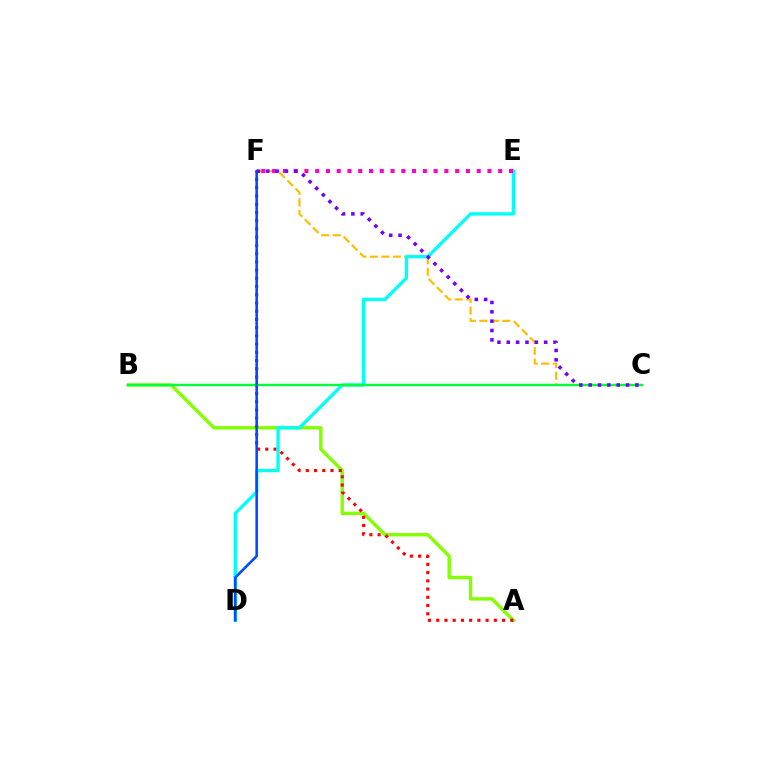{('A', 'B'): [{'color': '#84ff00', 'line_style': 'solid', 'thickness': 2.45}], ('A', 'F'): [{'color': '#ff0000', 'line_style': 'dotted', 'thickness': 2.24}], ('C', 'F'): [{'color': '#ffbd00', 'line_style': 'dashed', 'thickness': 1.56}, {'color': '#7200ff', 'line_style': 'dotted', 'thickness': 2.54}], ('D', 'E'): [{'color': '#00fff6', 'line_style': 'solid', 'thickness': 2.42}], ('E', 'F'): [{'color': '#ff00cf', 'line_style': 'dotted', 'thickness': 2.93}], ('B', 'C'): [{'color': '#00ff39', 'line_style': 'solid', 'thickness': 1.74}], ('D', 'F'): [{'color': '#004bff', 'line_style': 'solid', 'thickness': 1.86}]}